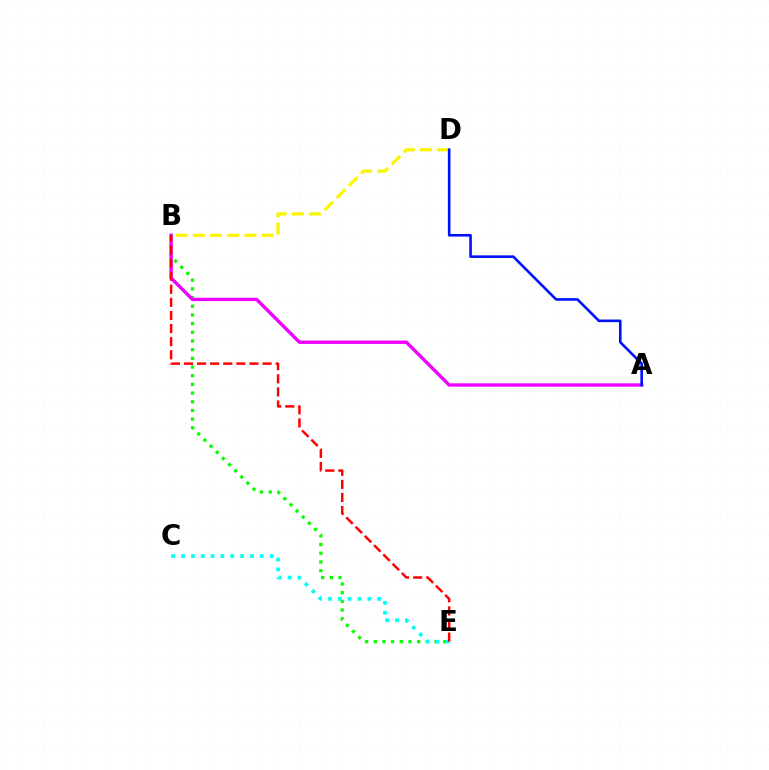{('B', 'E'): [{'color': '#08ff00', 'line_style': 'dotted', 'thickness': 2.36}, {'color': '#ff0000', 'line_style': 'dashed', 'thickness': 1.78}], ('C', 'E'): [{'color': '#00fff6', 'line_style': 'dotted', 'thickness': 2.67}], ('A', 'B'): [{'color': '#ee00ff', 'line_style': 'solid', 'thickness': 2.43}], ('B', 'D'): [{'color': '#fcf500', 'line_style': 'dashed', 'thickness': 2.34}], ('A', 'D'): [{'color': '#0010ff', 'line_style': 'solid', 'thickness': 1.88}]}